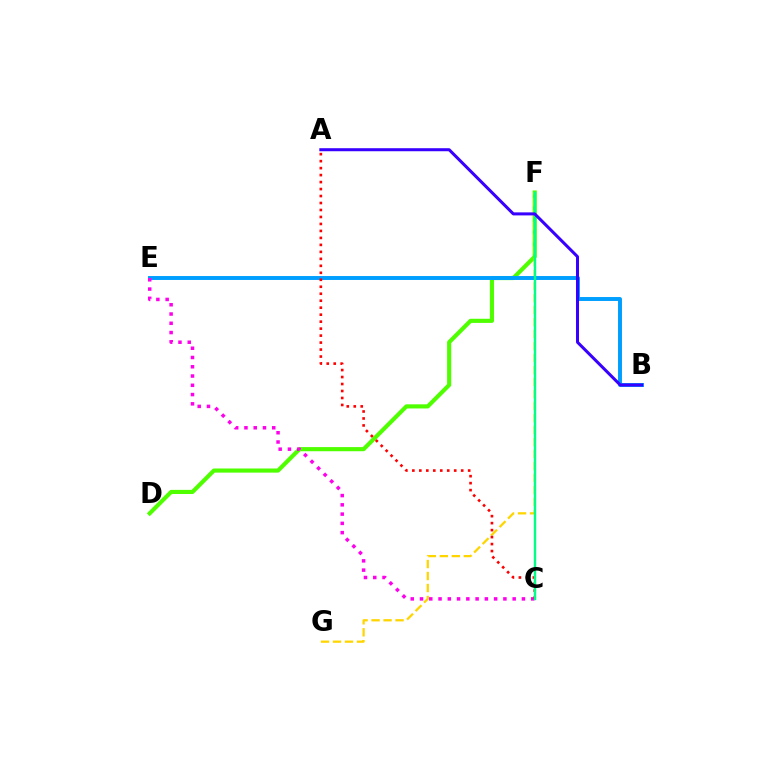{('D', 'F'): [{'color': '#4fff00', 'line_style': 'solid', 'thickness': 2.97}], ('F', 'G'): [{'color': '#ffd500', 'line_style': 'dashed', 'thickness': 1.63}], ('B', 'E'): [{'color': '#009eff', 'line_style': 'solid', 'thickness': 2.83}], ('C', 'E'): [{'color': '#ff00ed', 'line_style': 'dotted', 'thickness': 2.52}], ('A', 'C'): [{'color': '#ff0000', 'line_style': 'dotted', 'thickness': 1.9}], ('C', 'F'): [{'color': '#00ff86', 'line_style': 'solid', 'thickness': 1.73}], ('A', 'B'): [{'color': '#3700ff', 'line_style': 'solid', 'thickness': 2.18}]}